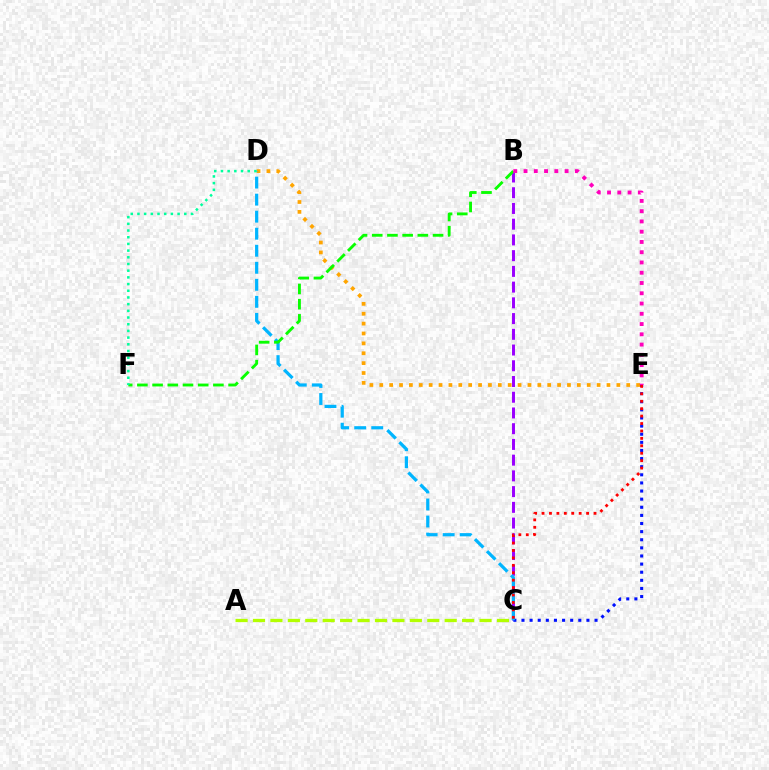{('D', 'E'): [{'color': '#ffa500', 'line_style': 'dotted', 'thickness': 2.68}], ('B', 'C'): [{'color': '#9b00ff', 'line_style': 'dashed', 'thickness': 2.14}], ('C', 'E'): [{'color': '#0010ff', 'line_style': 'dotted', 'thickness': 2.21}, {'color': '#ff0000', 'line_style': 'dotted', 'thickness': 2.02}], ('C', 'D'): [{'color': '#00b5ff', 'line_style': 'dashed', 'thickness': 2.31}], ('B', 'F'): [{'color': '#08ff00', 'line_style': 'dashed', 'thickness': 2.07}], ('A', 'C'): [{'color': '#b3ff00', 'line_style': 'dashed', 'thickness': 2.37}], ('B', 'E'): [{'color': '#ff00bd', 'line_style': 'dotted', 'thickness': 2.79}], ('D', 'F'): [{'color': '#00ff9d', 'line_style': 'dotted', 'thickness': 1.82}]}